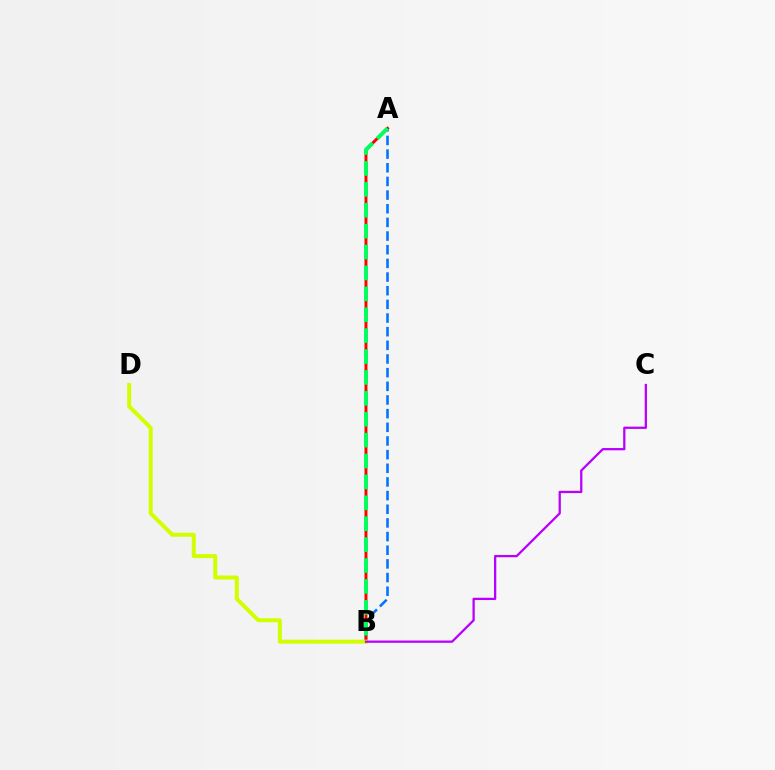{('A', 'B'): [{'color': '#0074ff', 'line_style': 'dashed', 'thickness': 1.86}, {'color': '#ff0000', 'line_style': 'solid', 'thickness': 2.13}, {'color': '#00ff5c', 'line_style': 'dashed', 'thickness': 2.84}], ('B', 'D'): [{'color': '#d1ff00', 'line_style': 'solid', 'thickness': 2.87}], ('B', 'C'): [{'color': '#b900ff', 'line_style': 'solid', 'thickness': 1.64}]}